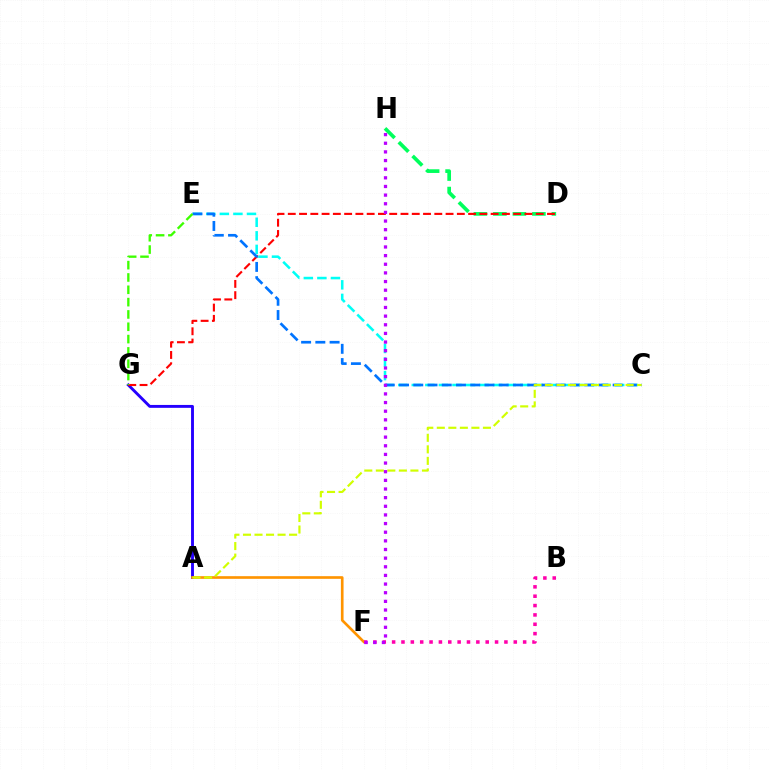{('A', 'G'): [{'color': '#2500ff', 'line_style': 'solid', 'thickness': 2.08}], ('A', 'F'): [{'color': '#ff9400', 'line_style': 'solid', 'thickness': 1.91}], ('B', 'F'): [{'color': '#ff00ac', 'line_style': 'dotted', 'thickness': 2.54}], ('D', 'H'): [{'color': '#00ff5c', 'line_style': 'dashed', 'thickness': 2.65}], ('D', 'G'): [{'color': '#ff0000', 'line_style': 'dashed', 'thickness': 1.53}], ('C', 'E'): [{'color': '#00fff6', 'line_style': 'dashed', 'thickness': 1.84}, {'color': '#0074ff', 'line_style': 'dashed', 'thickness': 1.93}], ('A', 'C'): [{'color': '#d1ff00', 'line_style': 'dashed', 'thickness': 1.57}], ('E', 'G'): [{'color': '#3dff00', 'line_style': 'dashed', 'thickness': 1.67}], ('F', 'H'): [{'color': '#b900ff', 'line_style': 'dotted', 'thickness': 2.35}]}